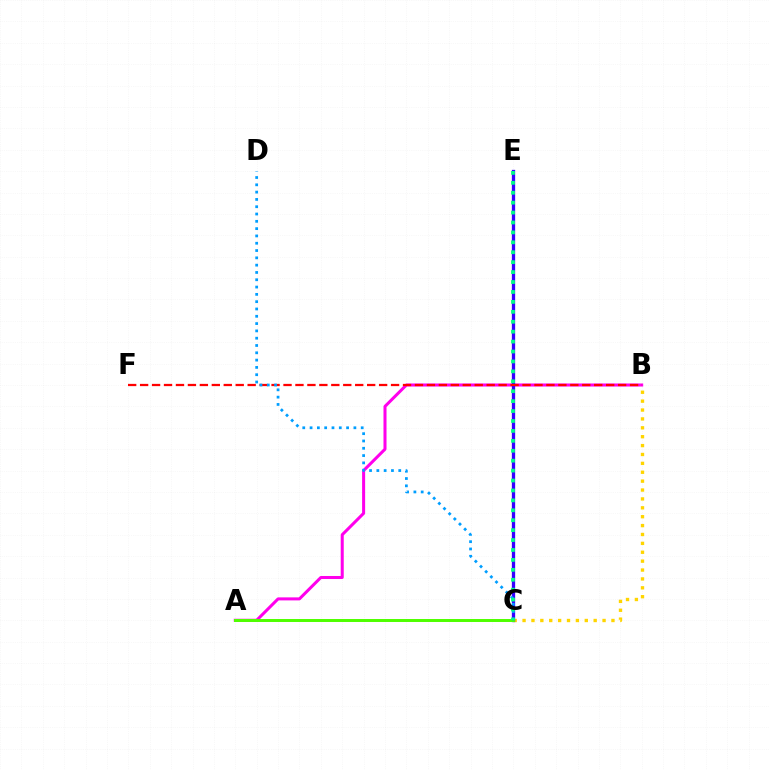{('A', 'B'): [{'color': '#ff00ed', 'line_style': 'solid', 'thickness': 2.18}], ('B', 'C'): [{'color': '#ffd500', 'line_style': 'dotted', 'thickness': 2.42}], ('C', 'E'): [{'color': '#3700ff', 'line_style': 'solid', 'thickness': 2.37}, {'color': '#00ff86', 'line_style': 'dotted', 'thickness': 2.7}], ('B', 'F'): [{'color': '#ff0000', 'line_style': 'dashed', 'thickness': 1.62}], ('A', 'C'): [{'color': '#4fff00', 'line_style': 'solid', 'thickness': 2.14}], ('C', 'D'): [{'color': '#009eff', 'line_style': 'dotted', 'thickness': 1.98}]}